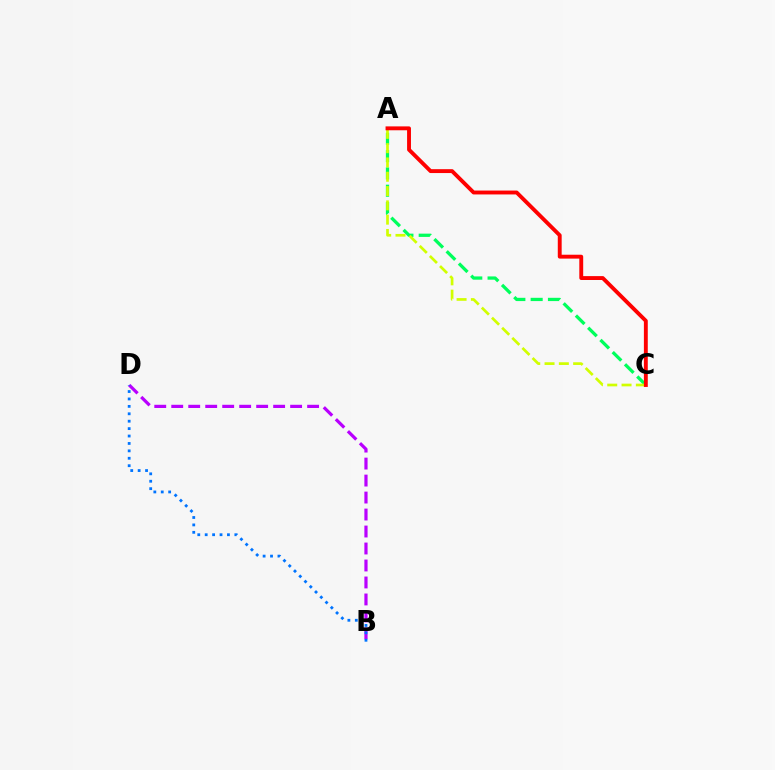{('A', 'C'): [{'color': '#00ff5c', 'line_style': 'dashed', 'thickness': 2.35}, {'color': '#d1ff00', 'line_style': 'dashed', 'thickness': 1.94}, {'color': '#ff0000', 'line_style': 'solid', 'thickness': 2.79}], ('B', 'D'): [{'color': '#b900ff', 'line_style': 'dashed', 'thickness': 2.31}, {'color': '#0074ff', 'line_style': 'dotted', 'thickness': 2.01}]}